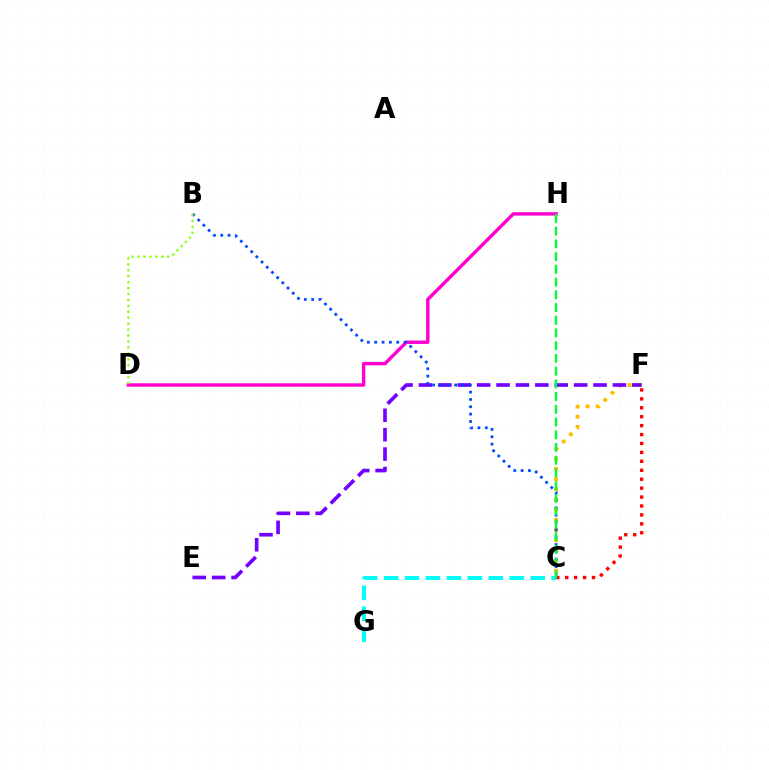{('C', 'G'): [{'color': '#00fff6', 'line_style': 'dashed', 'thickness': 2.85}], ('D', 'H'): [{'color': '#ff00cf', 'line_style': 'solid', 'thickness': 2.46}], ('C', 'F'): [{'color': '#ffbd00', 'line_style': 'dotted', 'thickness': 2.77}, {'color': '#ff0000', 'line_style': 'dotted', 'thickness': 2.43}], ('E', 'F'): [{'color': '#7200ff', 'line_style': 'dashed', 'thickness': 2.64}], ('B', 'C'): [{'color': '#004bff', 'line_style': 'dotted', 'thickness': 2.0}], ('B', 'D'): [{'color': '#84ff00', 'line_style': 'dotted', 'thickness': 1.61}], ('C', 'H'): [{'color': '#00ff39', 'line_style': 'dashed', 'thickness': 1.73}]}